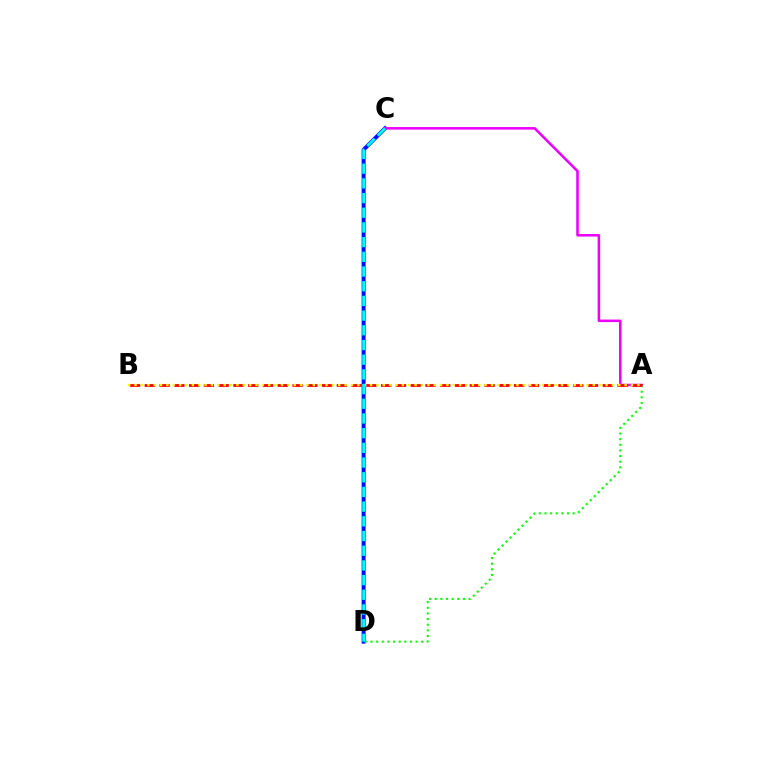{('C', 'D'): [{'color': '#0010ff', 'line_style': 'solid', 'thickness': 2.85}, {'color': '#00fff6', 'line_style': 'dashed', 'thickness': 2.0}], ('A', 'C'): [{'color': '#ee00ff', 'line_style': 'solid', 'thickness': 1.84}], ('A', 'D'): [{'color': '#08ff00', 'line_style': 'dotted', 'thickness': 1.53}], ('A', 'B'): [{'color': '#ff0000', 'line_style': 'dashed', 'thickness': 2.01}, {'color': '#fcf500', 'line_style': 'dotted', 'thickness': 1.73}]}